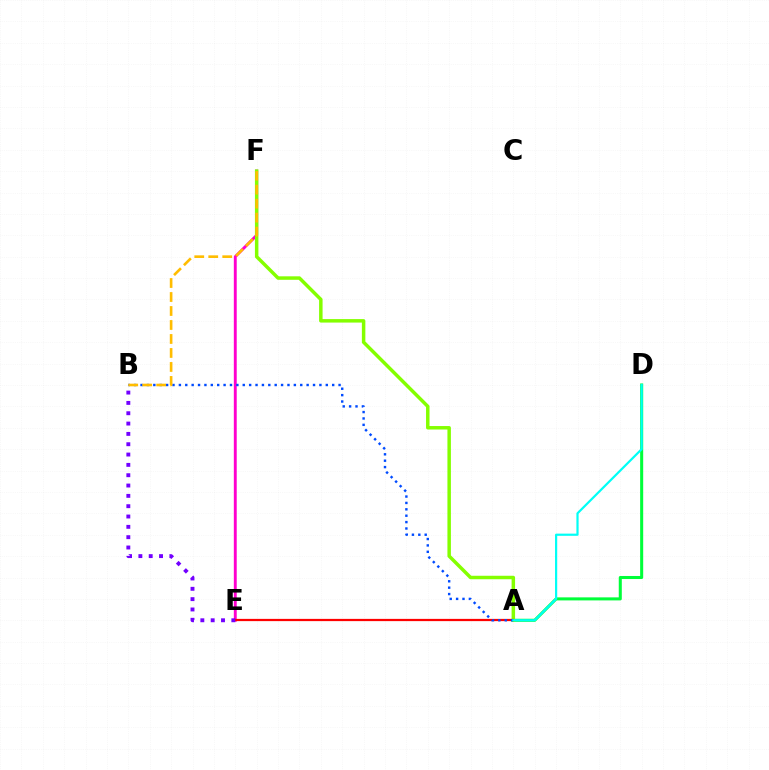{('A', 'D'): [{'color': '#00ff39', 'line_style': 'solid', 'thickness': 2.19}, {'color': '#00fff6', 'line_style': 'solid', 'thickness': 1.58}], ('E', 'F'): [{'color': '#ff00cf', 'line_style': 'solid', 'thickness': 2.09}], ('A', 'F'): [{'color': '#84ff00', 'line_style': 'solid', 'thickness': 2.5}], ('A', 'E'): [{'color': '#ff0000', 'line_style': 'solid', 'thickness': 1.61}], ('B', 'E'): [{'color': '#7200ff', 'line_style': 'dotted', 'thickness': 2.81}], ('A', 'B'): [{'color': '#004bff', 'line_style': 'dotted', 'thickness': 1.74}], ('B', 'F'): [{'color': '#ffbd00', 'line_style': 'dashed', 'thickness': 1.9}]}